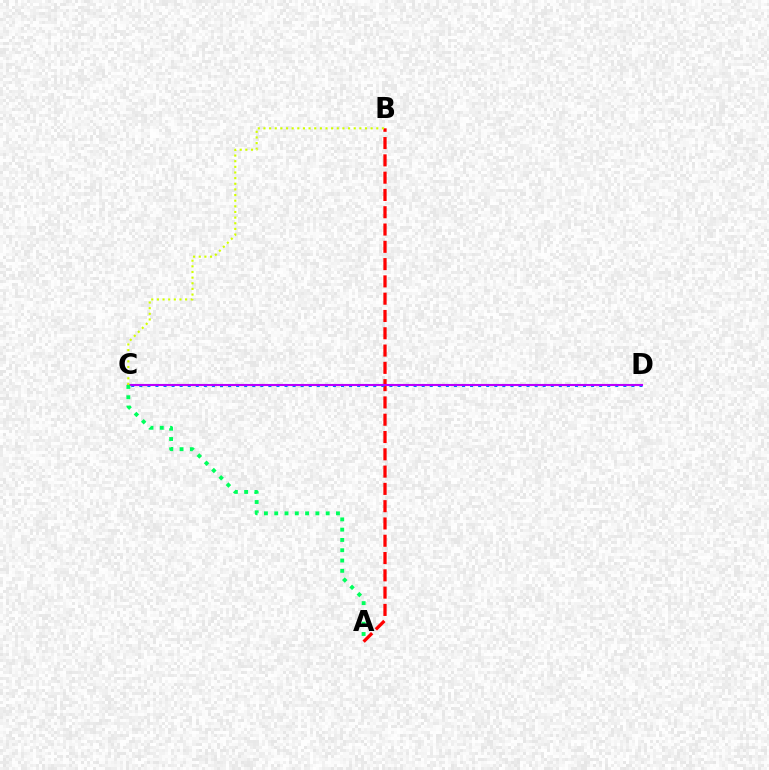{('A', 'B'): [{'color': '#ff0000', 'line_style': 'dashed', 'thickness': 2.35}], ('C', 'D'): [{'color': '#0074ff', 'line_style': 'dotted', 'thickness': 2.19}, {'color': '#b900ff', 'line_style': 'solid', 'thickness': 1.51}], ('B', 'C'): [{'color': '#d1ff00', 'line_style': 'dotted', 'thickness': 1.53}], ('A', 'C'): [{'color': '#00ff5c', 'line_style': 'dotted', 'thickness': 2.8}]}